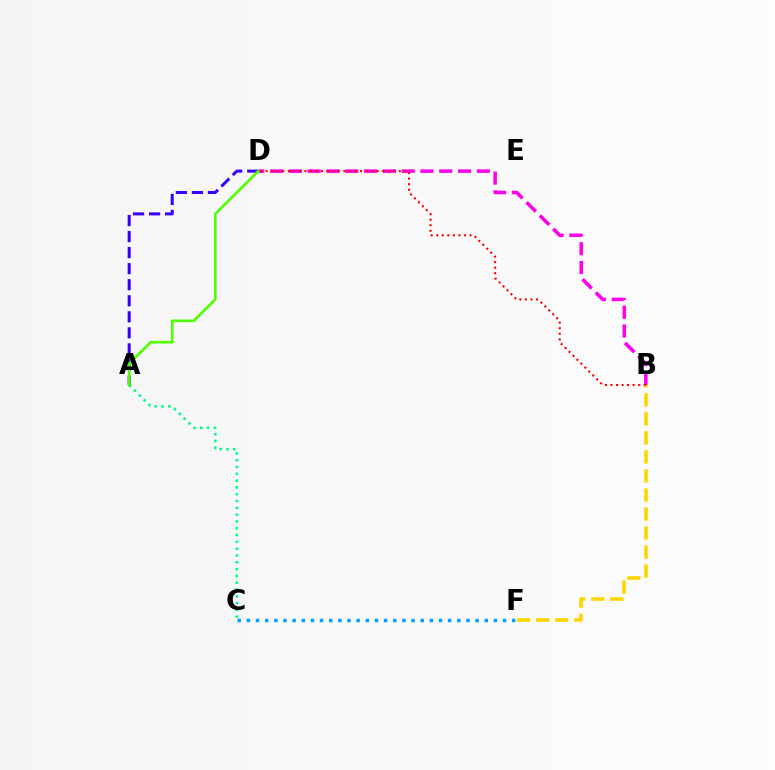{('A', 'C'): [{'color': '#00ff86', 'line_style': 'dotted', 'thickness': 1.85}], ('B', 'D'): [{'color': '#ff00ed', 'line_style': 'dashed', 'thickness': 2.55}, {'color': '#ff0000', 'line_style': 'dotted', 'thickness': 1.51}], ('B', 'F'): [{'color': '#ffd500', 'line_style': 'dashed', 'thickness': 2.58}], ('A', 'D'): [{'color': '#3700ff', 'line_style': 'dashed', 'thickness': 2.18}, {'color': '#4fff00', 'line_style': 'solid', 'thickness': 1.89}], ('C', 'F'): [{'color': '#009eff', 'line_style': 'dotted', 'thickness': 2.49}]}